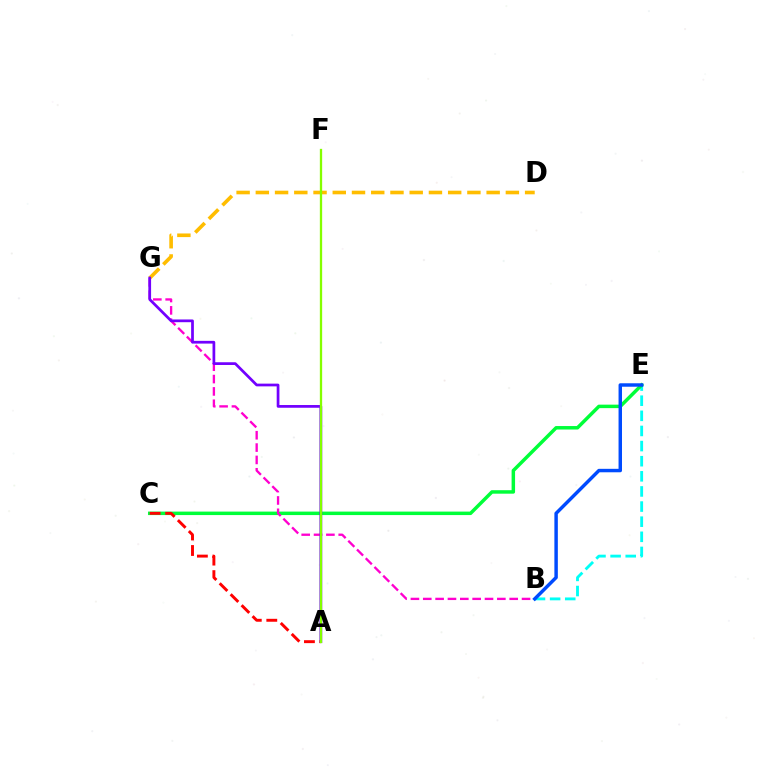{('B', 'E'): [{'color': '#00fff6', 'line_style': 'dashed', 'thickness': 2.05}, {'color': '#004bff', 'line_style': 'solid', 'thickness': 2.49}], ('C', 'E'): [{'color': '#00ff39', 'line_style': 'solid', 'thickness': 2.51}], ('B', 'G'): [{'color': '#ff00cf', 'line_style': 'dashed', 'thickness': 1.68}], ('D', 'G'): [{'color': '#ffbd00', 'line_style': 'dashed', 'thickness': 2.61}], ('A', 'G'): [{'color': '#7200ff', 'line_style': 'solid', 'thickness': 1.97}], ('A', 'C'): [{'color': '#ff0000', 'line_style': 'dashed', 'thickness': 2.11}], ('A', 'F'): [{'color': '#84ff00', 'line_style': 'solid', 'thickness': 1.66}]}